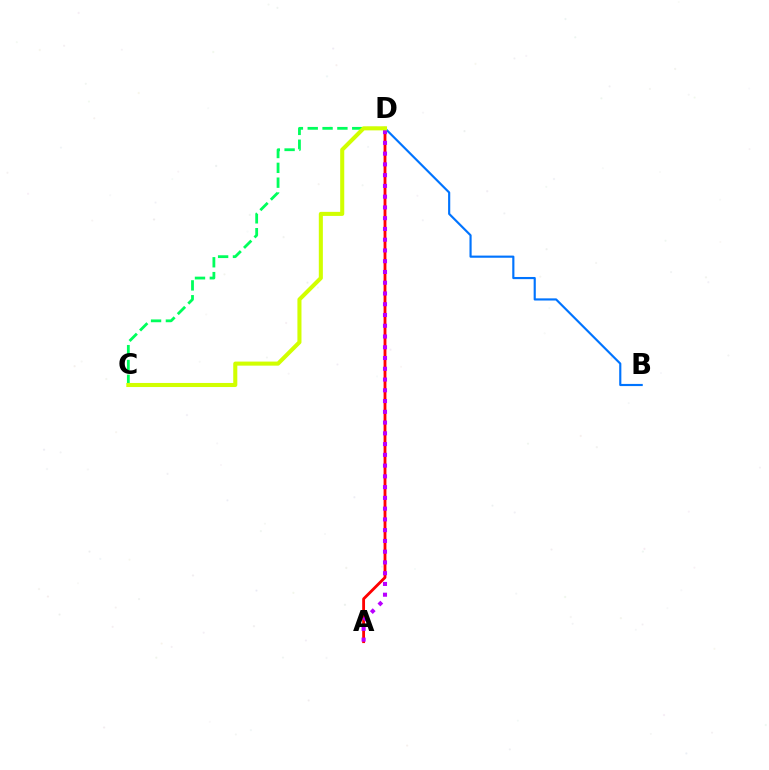{('A', 'D'): [{'color': '#ff0000', 'line_style': 'solid', 'thickness': 2.04}, {'color': '#b900ff', 'line_style': 'dotted', 'thickness': 2.92}], ('B', 'D'): [{'color': '#0074ff', 'line_style': 'solid', 'thickness': 1.55}], ('C', 'D'): [{'color': '#00ff5c', 'line_style': 'dashed', 'thickness': 2.02}, {'color': '#d1ff00', 'line_style': 'solid', 'thickness': 2.93}]}